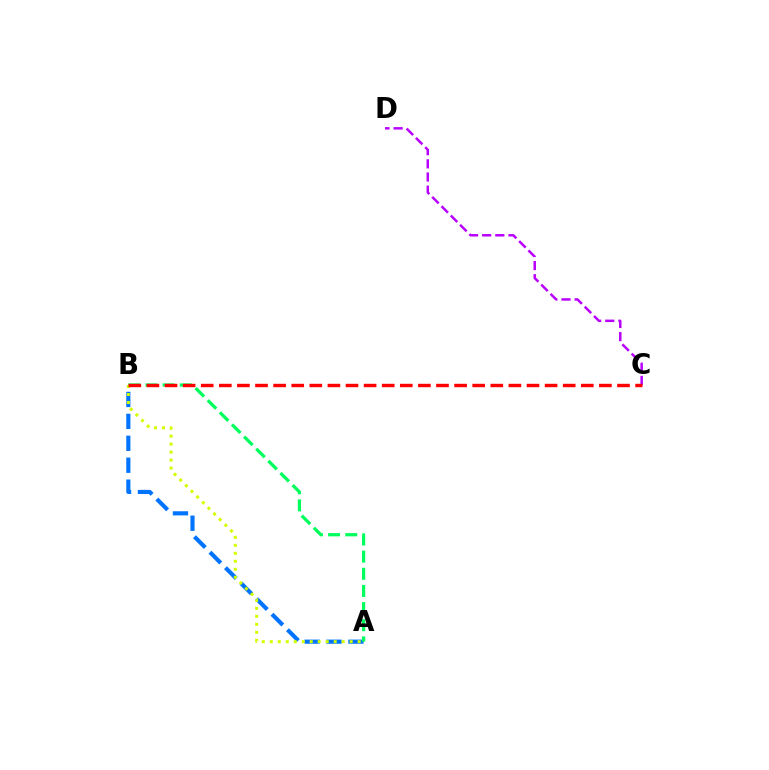{('A', 'B'): [{'color': '#0074ff', 'line_style': 'dashed', 'thickness': 2.98}, {'color': '#00ff5c', 'line_style': 'dashed', 'thickness': 2.33}, {'color': '#d1ff00', 'line_style': 'dotted', 'thickness': 2.17}], ('C', 'D'): [{'color': '#b900ff', 'line_style': 'dashed', 'thickness': 1.79}], ('B', 'C'): [{'color': '#ff0000', 'line_style': 'dashed', 'thickness': 2.46}]}